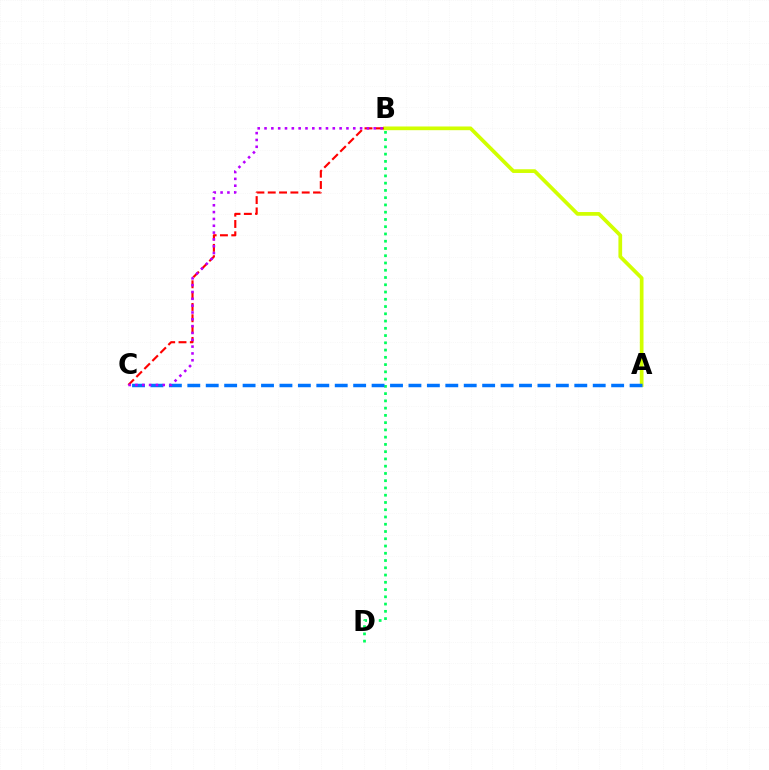{('A', 'B'): [{'color': '#d1ff00', 'line_style': 'solid', 'thickness': 2.67}], ('B', 'C'): [{'color': '#ff0000', 'line_style': 'dashed', 'thickness': 1.54}, {'color': '#b900ff', 'line_style': 'dotted', 'thickness': 1.85}], ('B', 'D'): [{'color': '#00ff5c', 'line_style': 'dotted', 'thickness': 1.97}], ('A', 'C'): [{'color': '#0074ff', 'line_style': 'dashed', 'thickness': 2.5}]}